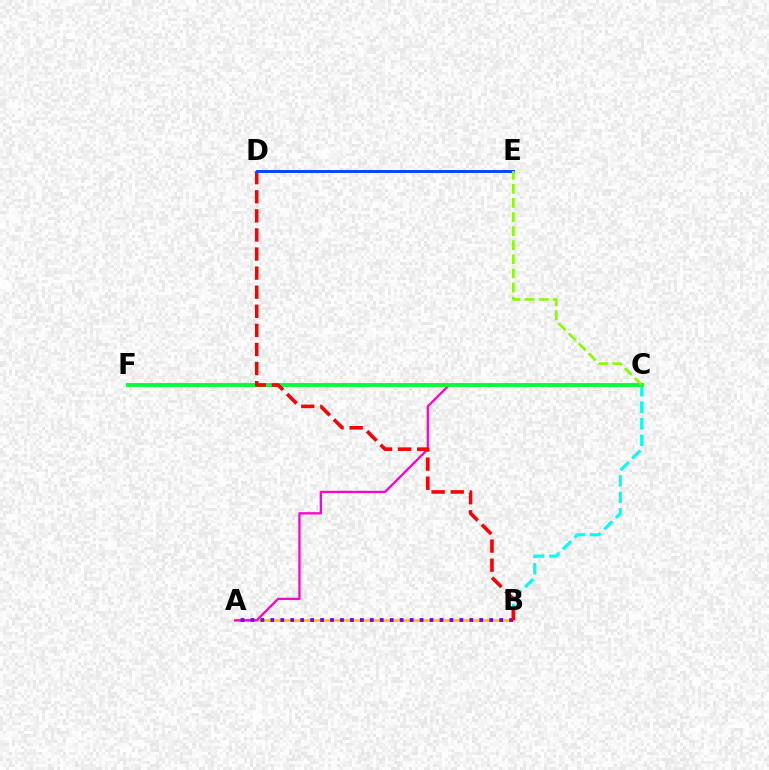{('A', 'B'): [{'color': '#ffbd00', 'line_style': 'solid', 'thickness': 1.83}, {'color': '#7200ff', 'line_style': 'dotted', 'thickness': 2.7}], ('A', 'C'): [{'color': '#ff00cf', 'line_style': 'solid', 'thickness': 1.65}], ('B', 'C'): [{'color': '#00fff6', 'line_style': 'dashed', 'thickness': 2.24}], ('C', 'F'): [{'color': '#00ff39', 'line_style': 'solid', 'thickness': 2.77}], ('B', 'D'): [{'color': '#ff0000', 'line_style': 'dashed', 'thickness': 2.59}], ('D', 'E'): [{'color': '#004bff', 'line_style': 'solid', 'thickness': 2.13}], ('C', 'E'): [{'color': '#84ff00', 'line_style': 'dashed', 'thickness': 1.92}]}